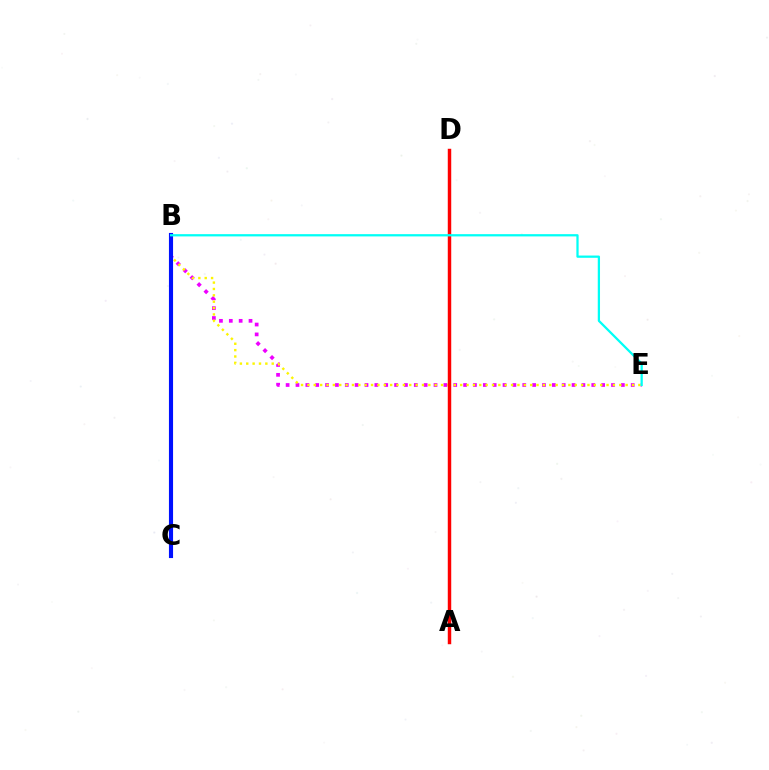{('B', 'E'): [{'color': '#ee00ff', 'line_style': 'dotted', 'thickness': 2.68}, {'color': '#fcf500', 'line_style': 'dotted', 'thickness': 1.73}, {'color': '#00fff6', 'line_style': 'solid', 'thickness': 1.62}], ('B', 'C'): [{'color': '#0010ff', 'line_style': 'solid', 'thickness': 2.97}], ('A', 'D'): [{'color': '#08ff00', 'line_style': 'solid', 'thickness': 1.92}, {'color': '#ff0000', 'line_style': 'solid', 'thickness': 2.49}]}